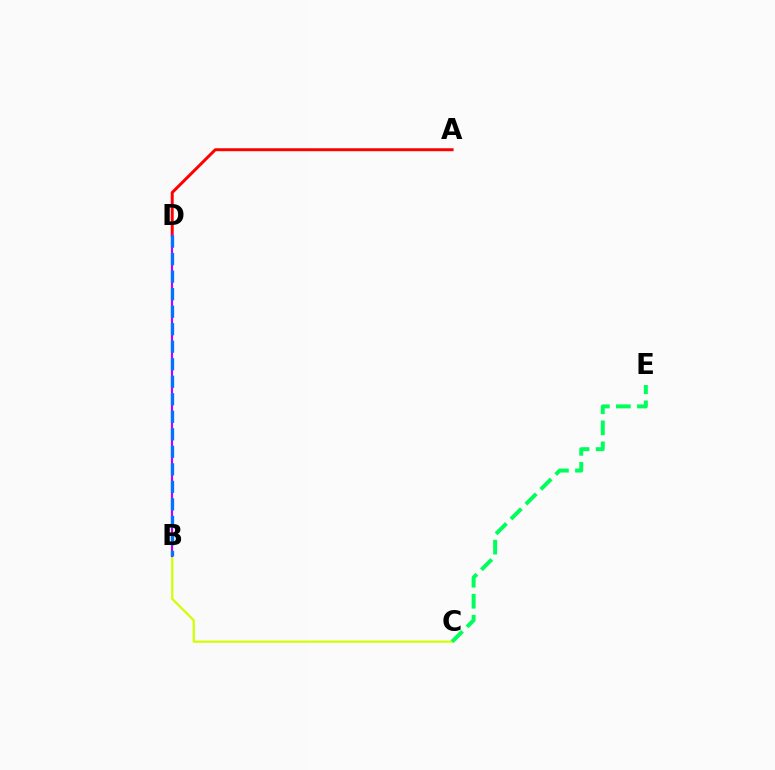{('A', 'D'): [{'color': '#ff0000', 'line_style': 'solid', 'thickness': 2.14}], ('B', 'C'): [{'color': '#d1ff00', 'line_style': 'solid', 'thickness': 1.59}], ('B', 'D'): [{'color': '#b900ff', 'line_style': 'solid', 'thickness': 1.56}, {'color': '#0074ff', 'line_style': 'dashed', 'thickness': 2.38}], ('C', 'E'): [{'color': '#00ff5c', 'line_style': 'dashed', 'thickness': 2.86}]}